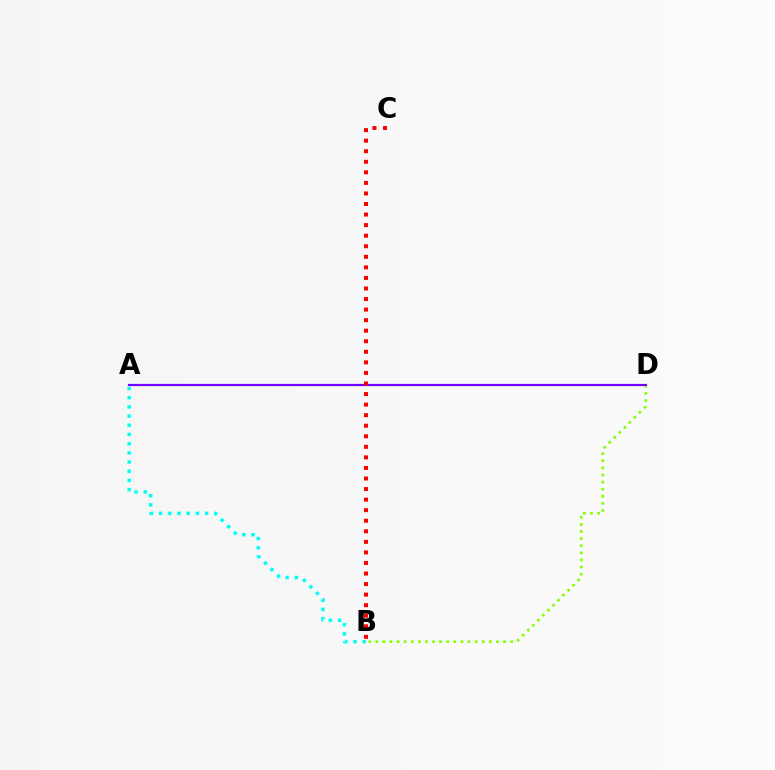{('A', 'B'): [{'color': '#00fff6', 'line_style': 'dotted', 'thickness': 2.5}], ('B', 'D'): [{'color': '#84ff00', 'line_style': 'dotted', 'thickness': 1.93}], ('A', 'D'): [{'color': '#7200ff', 'line_style': 'solid', 'thickness': 1.58}], ('B', 'C'): [{'color': '#ff0000', 'line_style': 'dotted', 'thickness': 2.87}]}